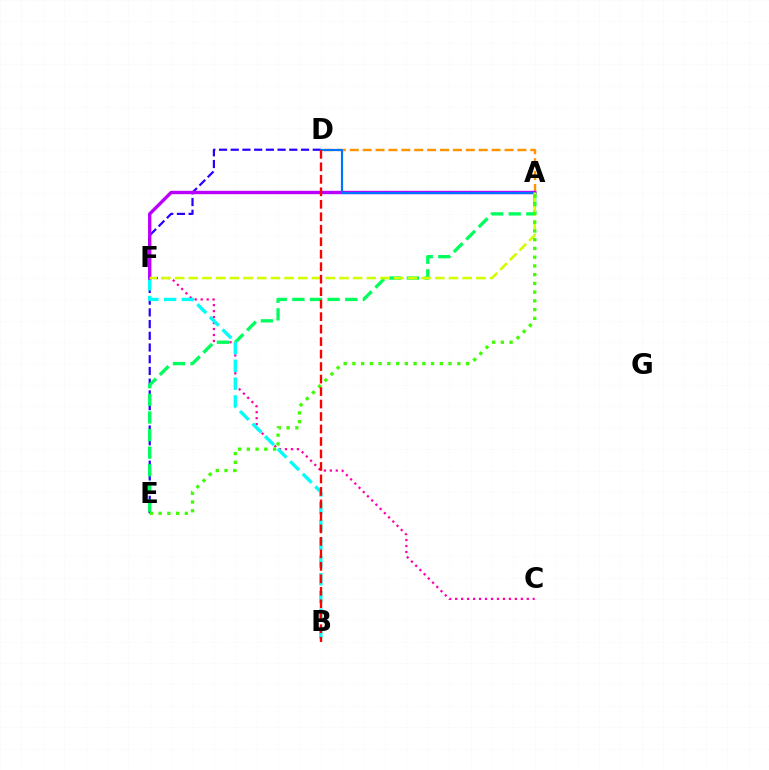{('C', 'F'): [{'color': '#ff00ac', 'line_style': 'dotted', 'thickness': 1.62}], ('D', 'E'): [{'color': '#2500ff', 'line_style': 'dashed', 'thickness': 1.59}], ('A', 'E'): [{'color': '#00ff5c', 'line_style': 'dashed', 'thickness': 2.39}, {'color': '#3dff00', 'line_style': 'dotted', 'thickness': 2.37}], ('B', 'F'): [{'color': '#00fff6', 'line_style': 'dashed', 'thickness': 2.41}], ('A', 'D'): [{'color': '#ff9400', 'line_style': 'dashed', 'thickness': 1.75}, {'color': '#0074ff', 'line_style': 'solid', 'thickness': 1.58}], ('A', 'F'): [{'color': '#b900ff', 'line_style': 'solid', 'thickness': 2.43}, {'color': '#d1ff00', 'line_style': 'dashed', 'thickness': 1.86}], ('B', 'D'): [{'color': '#ff0000', 'line_style': 'dashed', 'thickness': 1.7}]}